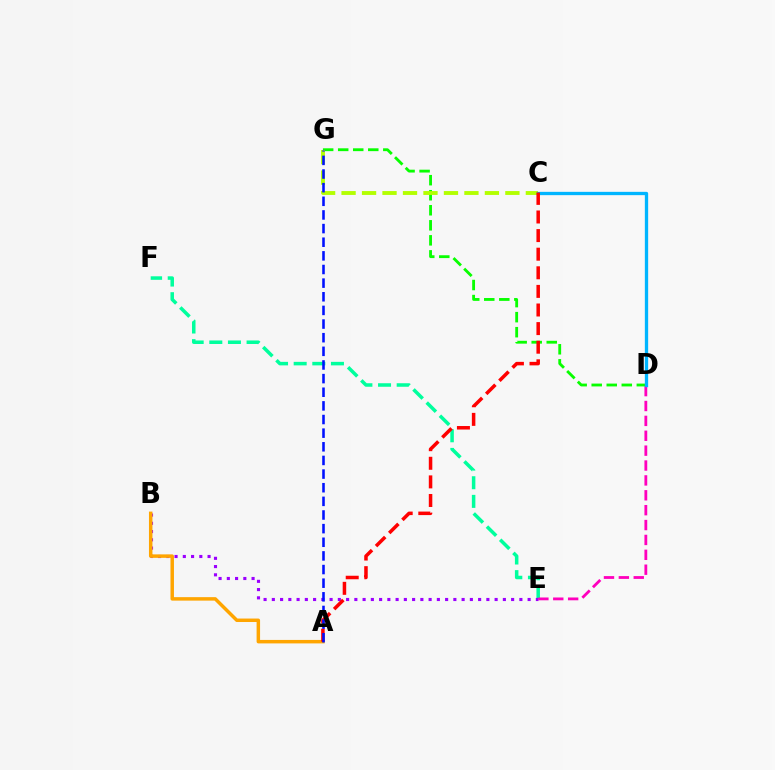{('E', 'F'): [{'color': '#00ff9d', 'line_style': 'dashed', 'thickness': 2.53}], ('B', 'E'): [{'color': '#9b00ff', 'line_style': 'dotted', 'thickness': 2.24}], ('D', 'G'): [{'color': '#08ff00', 'line_style': 'dashed', 'thickness': 2.04}], ('D', 'E'): [{'color': '#ff00bd', 'line_style': 'dashed', 'thickness': 2.02}], ('C', 'G'): [{'color': '#b3ff00', 'line_style': 'dashed', 'thickness': 2.78}], ('A', 'B'): [{'color': '#ffa500', 'line_style': 'solid', 'thickness': 2.5}], ('C', 'D'): [{'color': '#00b5ff', 'line_style': 'solid', 'thickness': 2.38}], ('A', 'C'): [{'color': '#ff0000', 'line_style': 'dashed', 'thickness': 2.53}], ('A', 'G'): [{'color': '#0010ff', 'line_style': 'dashed', 'thickness': 1.85}]}